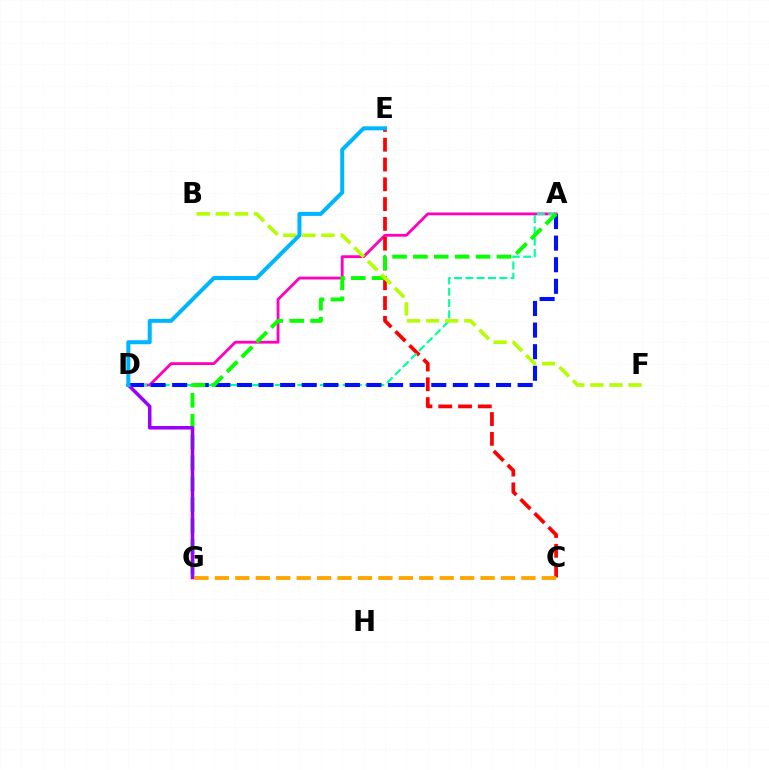{('A', 'D'): [{'color': '#ff00bd', 'line_style': 'solid', 'thickness': 2.02}, {'color': '#00ff9d', 'line_style': 'dashed', 'thickness': 1.54}, {'color': '#0010ff', 'line_style': 'dashed', 'thickness': 2.93}], ('C', 'E'): [{'color': '#ff0000', 'line_style': 'dashed', 'thickness': 2.69}], ('C', 'G'): [{'color': '#ffa500', 'line_style': 'dashed', 'thickness': 2.78}], ('A', 'G'): [{'color': '#08ff00', 'line_style': 'dashed', 'thickness': 2.84}], ('D', 'G'): [{'color': '#9b00ff', 'line_style': 'solid', 'thickness': 2.54}], ('B', 'F'): [{'color': '#b3ff00', 'line_style': 'dashed', 'thickness': 2.59}], ('D', 'E'): [{'color': '#00b5ff', 'line_style': 'solid', 'thickness': 2.89}]}